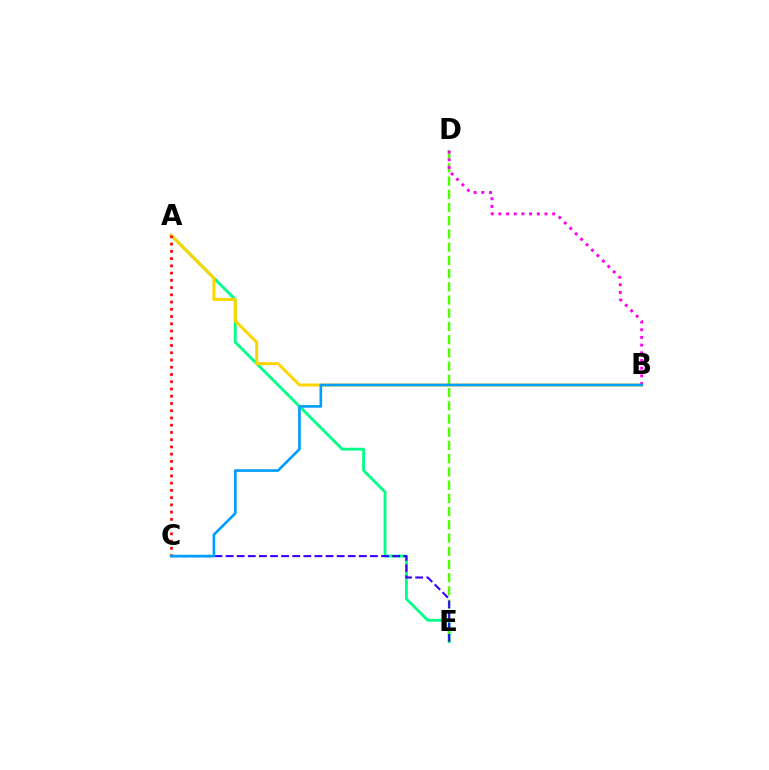{('A', 'E'): [{'color': '#00ff86', 'line_style': 'solid', 'thickness': 2.04}], ('A', 'B'): [{'color': '#ffd500', 'line_style': 'solid', 'thickness': 2.15}], ('D', 'E'): [{'color': '#4fff00', 'line_style': 'dashed', 'thickness': 1.8}], ('C', 'E'): [{'color': '#3700ff', 'line_style': 'dashed', 'thickness': 1.51}], ('A', 'C'): [{'color': '#ff0000', 'line_style': 'dotted', 'thickness': 1.97}], ('B', 'D'): [{'color': '#ff00ed', 'line_style': 'dotted', 'thickness': 2.09}], ('B', 'C'): [{'color': '#009eff', 'line_style': 'solid', 'thickness': 1.92}]}